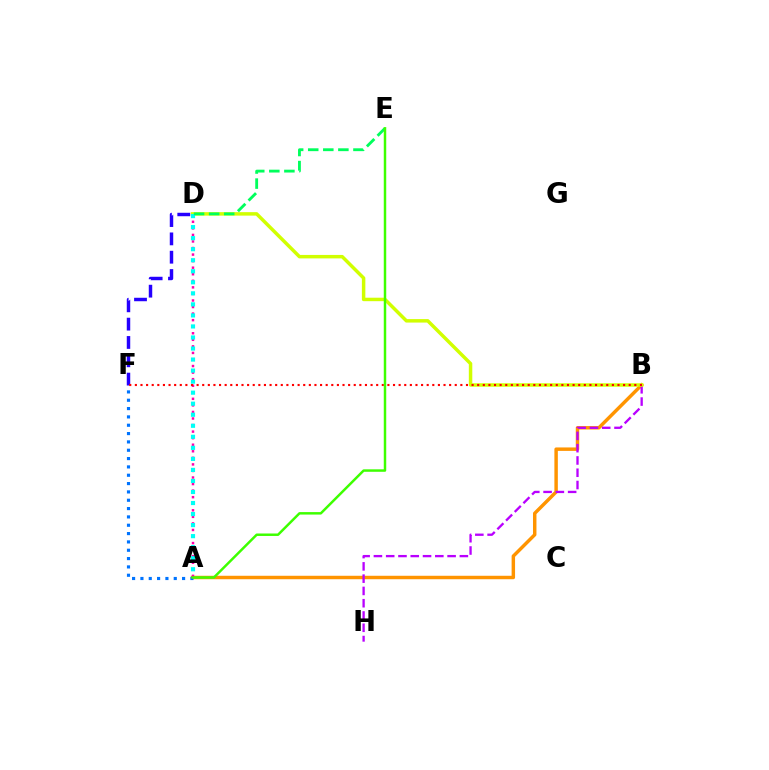{('A', 'B'): [{'color': '#ff9400', 'line_style': 'solid', 'thickness': 2.48}], ('A', 'D'): [{'color': '#ff00ac', 'line_style': 'dotted', 'thickness': 1.78}, {'color': '#00fff6', 'line_style': 'dotted', 'thickness': 3.0}], ('B', 'H'): [{'color': '#b900ff', 'line_style': 'dashed', 'thickness': 1.67}], ('B', 'D'): [{'color': '#d1ff00', 'line_style': 'solid', 'thickness': 2.5}], ('D', 'F'): [{'color': '#2500ff', 'line_style': 'dashed', 'thickness': 2.49}], ('A', 'F'): [{'color': '#0074ff', 'line_style': 'dotted', 'thickness': 2.26}], ('B', 'F'): [{'color': '#ff0000', 'line_style': 'dotted', 'thickness': 1.52}], ('D', 'E'): [{'color': '#00ff5c', 'line_style': 'dashed', 'thickness': 2.05}], ('A', 'E'): [{'color': '#3dff00', 'line_style': 'solid', 'thickness': 1.78}]}